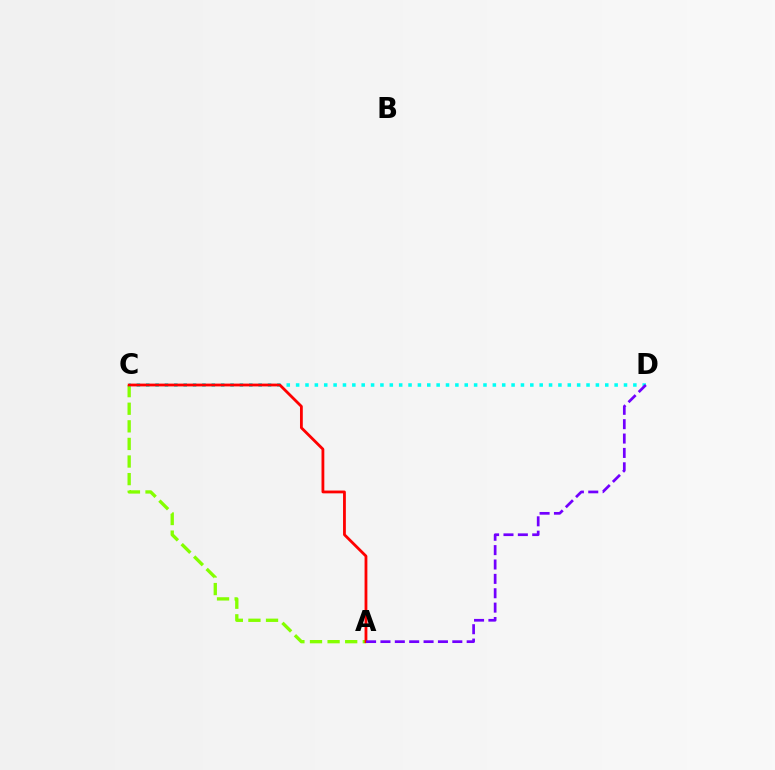{('A', 'C'): [{'color': '#84ff00', 'line_style': 'dashed', 'thickness': 2.39}, {'color': '#ff0000', 'line_style': 'solid', 'thickness': 2.02}], ('C', 'D'): [{'color': '#00fff6', 'line_style': 'dotted', 'thickness': 2.55}], ('A', 'D'): [{'color': '#7200ff', 'line_style': 'dashed', 'thickness': 1.95}]}